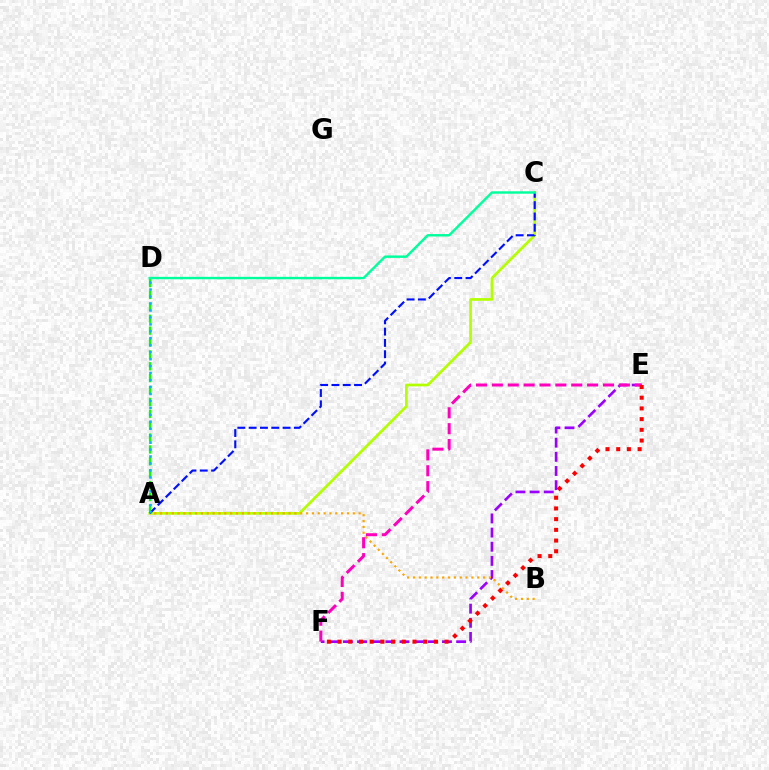{('A', 'C'): [{'color': '#b3ff00', 'line_style': 'solid', 'thickness': 1.94}, {'color': '#0010ff', 'line_style': 'dashed', 'thickness': 1.54}], ('E', 'F'): [{'color': '#9b00ff', 'line_style': 'dashed', 'thickness': 1.92}, {'color': '#ff00bd', 'line_style': 'dashed', 'thickness': 2.16}, {'color': '#ff0000', 'line_style': 'dotted', 'thickness': 2.91}], ('A', 'D'): [{'color': '#08ff00', 'line_style': 'dashed', 'thickness': 1.61}, {'color': '#00b5ff', 'line_style': 'dotted', 'thickness': 1.89}], ('A', 'B'): [{'color': '#ffa500', 'line_style': 'dotted', 'thickness': 1.59}], ('C', 'D'): [{'color': '#00ff9d', 'line_style': 'solid', 'thickness': 1.75}]}